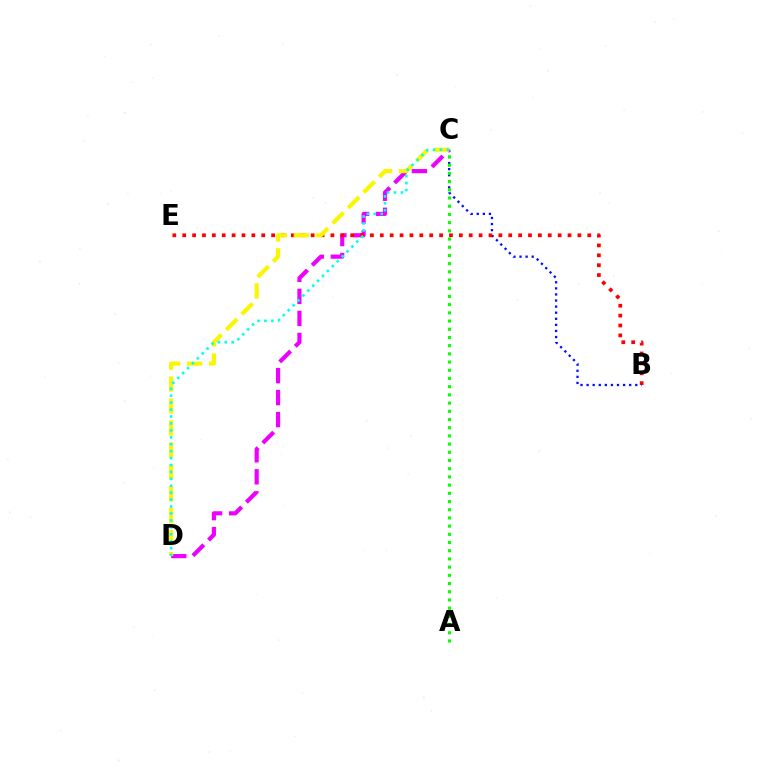{('B', 'C'): [{'color': '#0010ff', 'line_style': 'dotted', 'thickness': 1.65}], ('C', 'D'): [{'color': '#ee00ff', 'line_style': 'dashed', 'thickness': 2.99}, {'color': '#fcf500', 'line_style': 'dashed', 'thickness': 2.98}, {'color': '#00fff6', 'line_style': 'dotted', 'thickness': 1.88}], ('B', 'E'): [{'color': '#ff0000', 'line_style': 'dotted', 'thickness': 2.68}], ('A', 'C'): [{'color': '#08ff00', 'line_style': 'dotted', 'thickness': 2.23}]}